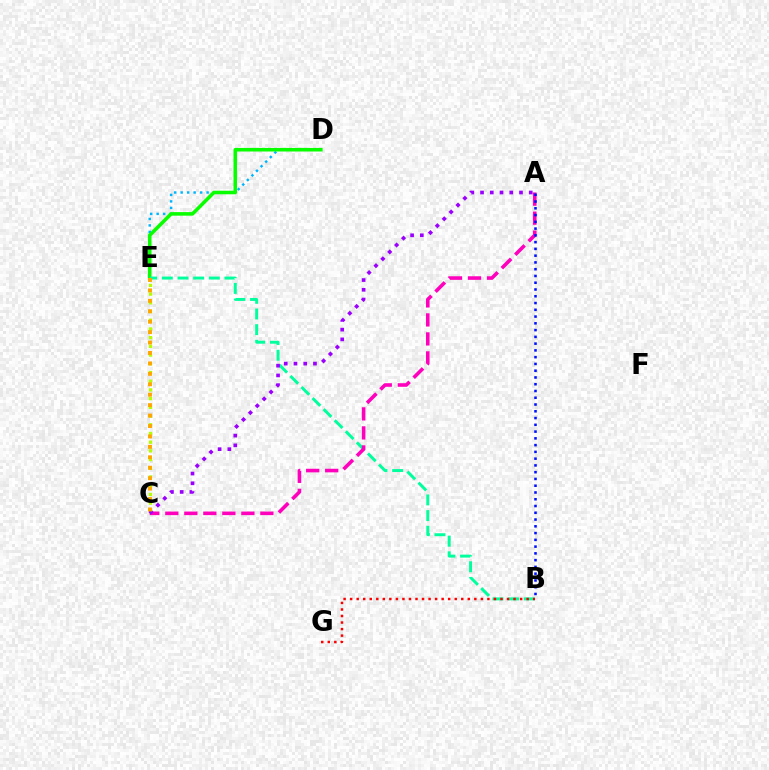{('C', 'E'): [{'color': '#b3ff00', 'line_style': 'dotted', 'thickness': 2.37}, {'color': '#ffa500', 'line_style': 'dotted', 'thickness': 2.83}], ('D', 'E'): [{'color': '#00b5ff', 'line_style': 'dotted', 'thickness': 1.76}, {'color': '#08ff00', 'line_style': 'solid', 'thickness': 2.57}], ('B', 'E'): [{'color': '#00ff9d', 'line_style': 'dashed', 'thickness': 2.13}], ('A', 'C'): [{'color': '#ff00bd', 'line_style': 'dashed', 'thickness': 2.58}, {'color': '#9b00ff', 'line_style': 'dotted', 'thickness': 2.65}], ('B', 'G'): [{'color': '#ff0000', 'line_style': 'dotted', 'thickness': 1.78}], ('A', 'B'): [{'color': '#0010ff', 'line_style': 'dotted', 'thickness': 1.84}]}